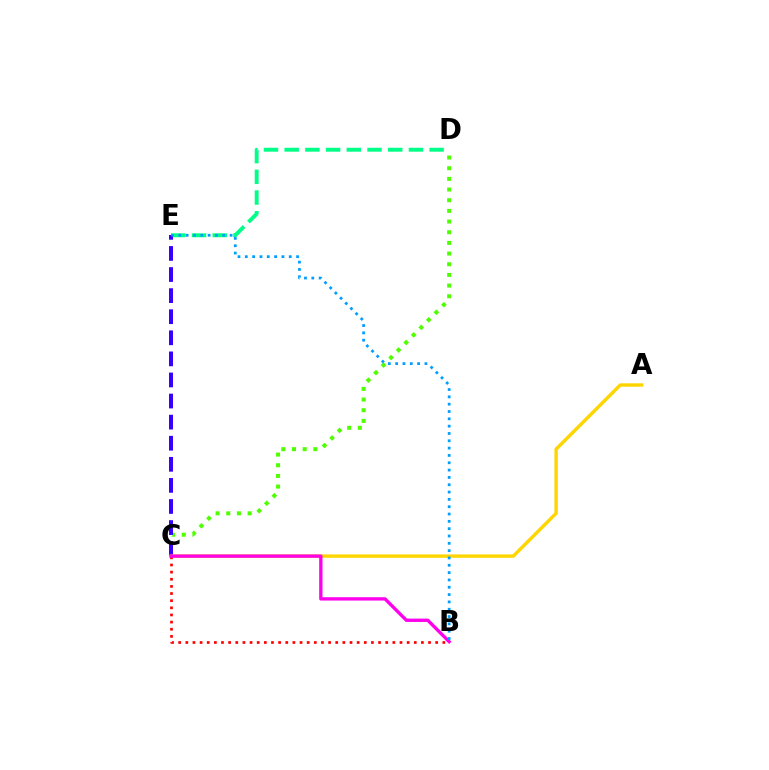{('D', 'E'): [{'color': '#00ff86', 'line_style': 'dashed', 'thickness': 2.81}], ('C', 'D'): [{'color': '#4fff00', 'line_style': 'dotted', 'thickness': 2.9}], ('C', 'E'): [{'color': '#3700ff', 'line_style': 'dashed', 'thickness': 2.86}], ('A', 'C'): [{'color': '#ffd500', 'line_style': 'solid', 'thickness': 2.44}], ('B', 'C'): [{'color': '#ff0000', 'line_style': 'dotted', 'thickness': 1.94}, {'color': '#ff00ed', 'line_style': 'solid', 'thickness': 2.39}], ('B', 'E'): [{'color': '#009eff', 'line_style': 'dotted', 'thickness': 1.99}]}